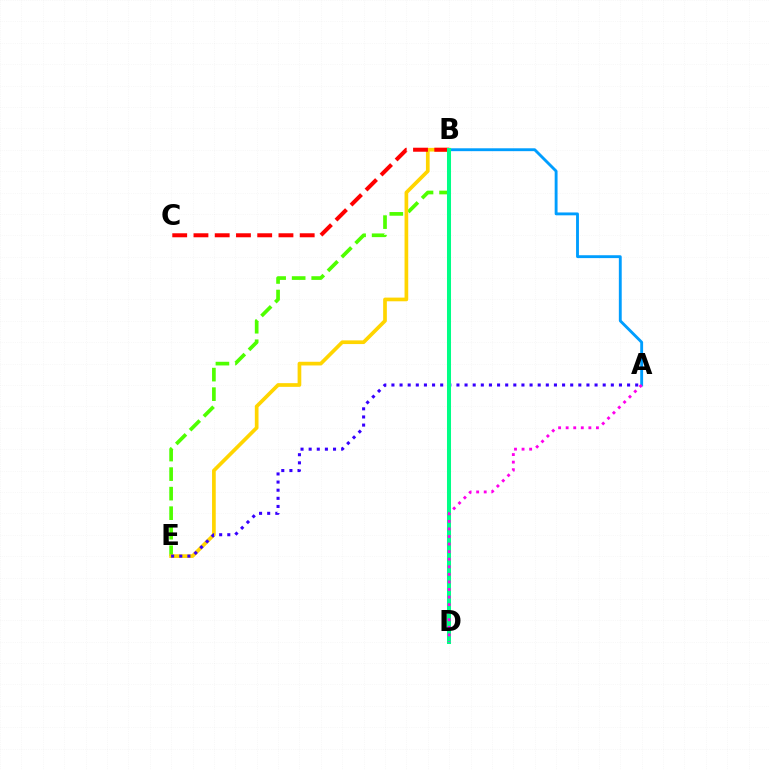{('A', 'B'): [{'color': '#009eff', 'line_style': 'solid', 'thickness': 2.07}], ('B', 'E'): [{'color': '#4fff00', 'line_style': 'dashed', 'thickness': 2.65}, {'color': '#ffd500', 'line_style': 'solid', 'thickness': 2.66}], ('B', 'C'): [{'color': '#ff0000', 'line_style': 'dashed', 'thickness': 2.89}], ('A', 'E'): [{'color': '#3700ff', 'line_style': 'dotted', 'thickness': 2.21}], ('B', 'D'): [{'color': '#00ff86', 'line_style': 'solid', 'thickness': 2.9}], ('A', 'D'): [{'color': '#ff00ed', 'line_style': 'dotted', 'thickness': 2.06}]}